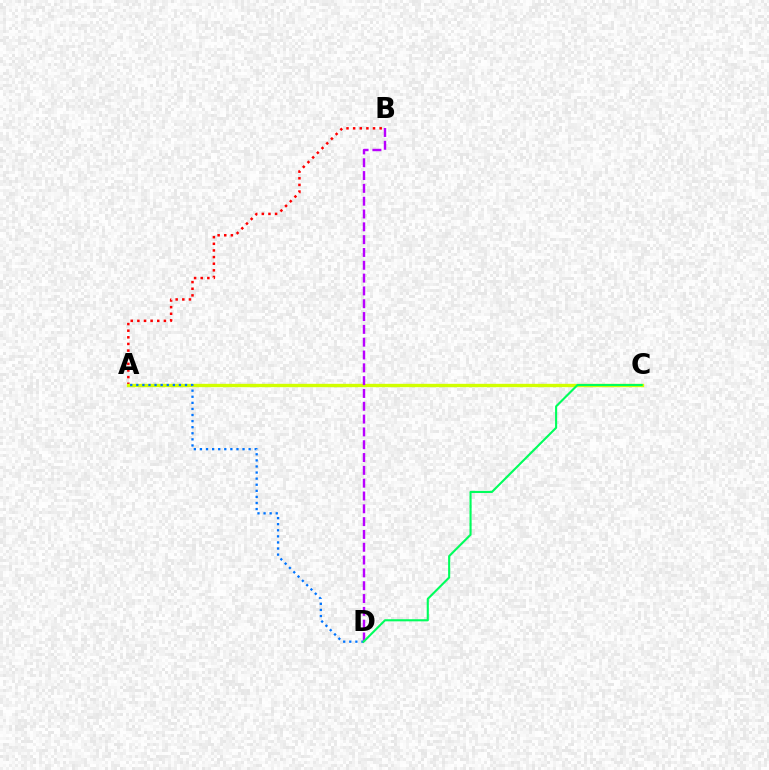{('A', 'B'): [{'color': '#ff0000', 'line_style': 'dotted', 'thickness': 1.8}], ('A', 'C'): [{'color': '#d1ff00', 'line_style': 'solid', 'thickness': 2.41}], ('A', 'D'): [{'color': '#0074ff', 'line_style': 'dotted', 'thickness': 1.65}], ('B', 'D'): [{'color': '#b900ff', 'line_style': 'dashed', 'thickness': 1.74}], ('C', 'D'): [{'color': '#00ff5c', 'line_style': 'solid', 'thickness': 1.52}]}